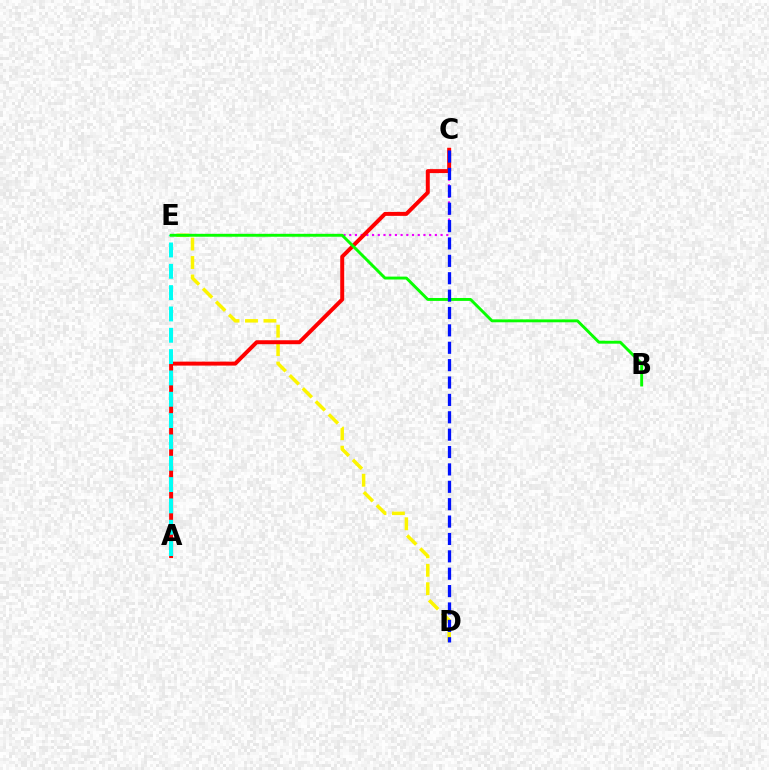{('C', 'E'): [{'color': '#ee00ff', 'line_style': 'dotted', 'thickness': 1.55}], ('D', 'E'): [{'color': '#fcf500', 'line_style': 'dashed', 'thickness': 2.51}], ('A', 'C'): [{'color': '#ff0000', 'line_style': 'solid', 'thickness': 2.86}], ('A', 'E'): [{'color': '#00fff6', 'line_style': 'dashed', 'thickness': 2.9}], ('B', 'E'): [{'color': '#08ff00', 'line_style': 'solid', 'thickness': 2.09}], ('C', 'D'): [{'color': '#0010ff', 'line_style': 'dashed', 'thickness': 2.36}]}